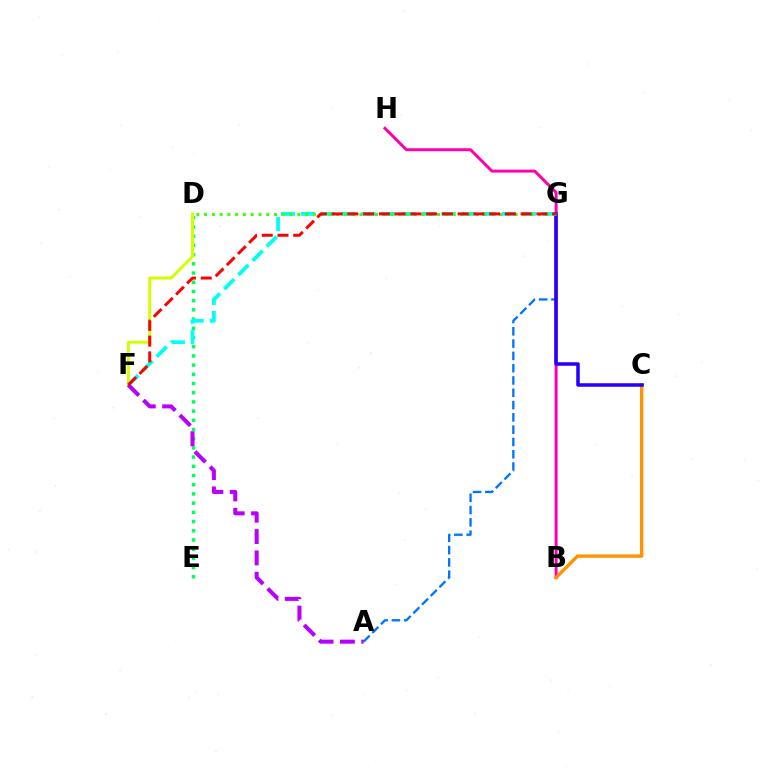{('B', 'H'): [{'color': '#ff00ac', 'line_style': 'solid', 'thickness': 2.14}], ('D', 'E'): [{'color': '#00ff5c', 'line_style': 'dotted', 'thickness': 2.5}], ('D', 'F'): [{'color': '#d1ff00', 'line_style': 'solid', 'thickness': 2.13}], ('A', 'G'): [{'color': '#0074ff', 'line_style': 'dashed', 'thickness': 1.67}], ('B', 'C'): [{'color': '#ff9400', 'line_style': 'solid', 'thickness': 2.44}], ('F', 'G'): [{'color': '#00fff6', 'line_style': 'dashed', 'thickness': 2.73}, {'color': '#ff0000', 'line_style': 'dashed', 'thickness': 2.14}], ('C', 'G'): [{'color': '#2500ff', 'line_style': 'solid', 'thickness': 2.54}], ('A', 'F'): [{'color': '#b900ff', 'line_style': 'dashed', 'thickness': 2.9}], ('D', 'G'): [{'color': '#3dff00', 'line_style': 'dotted', 'thickness': 2.11}]}